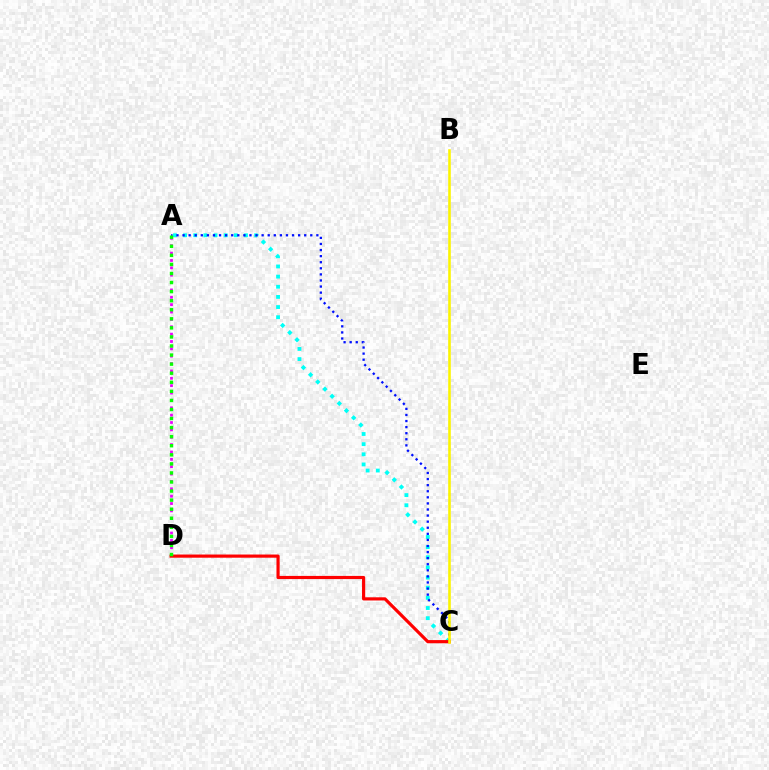{('A', 'C'): [{'color': '#00fff6', 'line_style': 'dotted', 'thickness': 2.76}, {'color': '#0010ff', 'line_style': 'dotted', 'thickness': 1.65}], ('A', 'D'): [{'color': '#ee00ff', 'line_style': 'dotted', 'thickness': 2.0}, {'color': '#08ff00', 'line_style': 'dotted', 'thickness': 2.46}], ('C', 'D'): [{'color': '#ff0000', 'line_style': 'solid', 'thickness': 2.28}], ('B', 'C'): [{'color': '#fcf500', 'line_style': 'solid', 'thickness': 1.87}]}